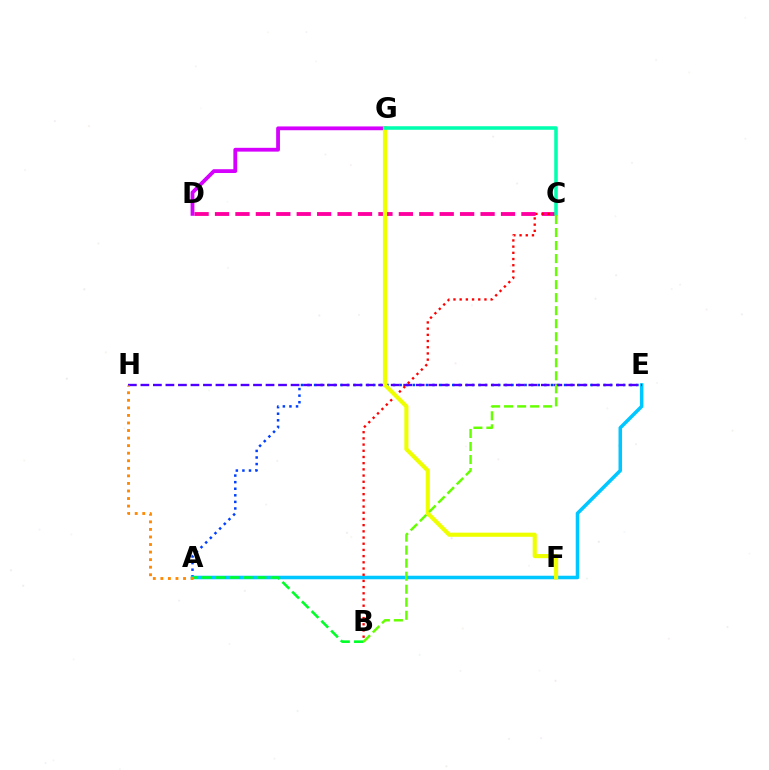{('C', 'D'): [{'color': '#ff00a0', 'line_style': 'dashed', 'thickness': 2.78}], ('A', 'E'): [{'color': '#003fff', 'line_style': 'dotted', 'thickness': 1.79}, {'color': '#00c7ff', 'line_style': 'solid', 'thickness': 2.55}], ('D', 'G'): [{'color': '#d600ff', 'line_style': 'solid', 'thickness': 2.74}], ('E', 'H'): [{'color': '#4f00ff', 'line_style': 'dashed', 'thickness': 1.7}], ('B', 'C'): [{'color': '#ff0000', 'line_style': 'dotted', 'thickness': 1.68}, {'color': '#66ff00', 'line_style': 'dashed', 'thickness': 1.77}], ('A', 'B'): [{'color': '#00ff27', 'line_style': 'dashed', 'thickness': 1.87}], ('A', 'H'): [{'color': '#ff8800', 'line_style': 'dotted', 'thickness': 2.05}], ('F', 'G'): [{'color': '#eeff00', 'line_style': 'solid', 'thickness': 2.98}], ('C', 'G'): [{'color': '#00ffaf', 'line_style': 'solid', 'thickness': 2.56}]}